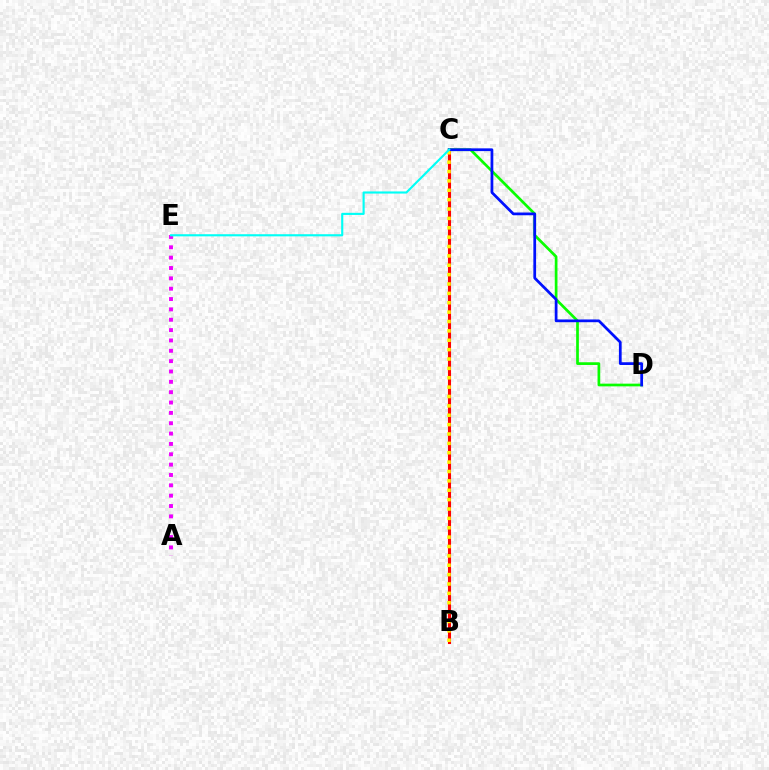{('B', 'C'): [{'color': '#ff0000', 'line_style': 'solid', 'thickness': 2.21}, {'color': '#fcf500', 'line_style': 'dotted', 'thickness': 2.55}], ('A', 'E'): [{'color': '#ee00ff', 'line_style': 'dotted', 'thickness': 2.81}], ('C', 'D'): [{'color': '#08ff00', 'line_style': 'solid', 'thickness': 1.95}, {'color': '#0010ff', 'line_style': 'solid', 'thickness': 1.97}], ('C', 'E'): [{'color': '#00fff6', 'line_style': 'solid', 'thickness': 1.53}]}